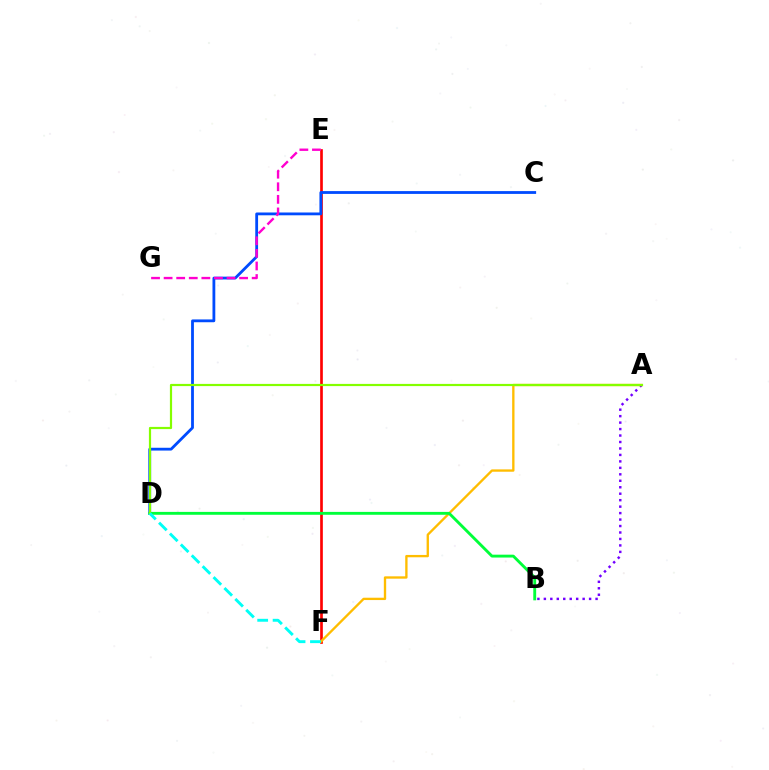{('A', 'B'): [{'color': '#7200ff', 'line_style': 'dotted', 'thickness': 1.76}], ('E', 'F'): [{'color': '#ff0000', 'line_style': 'solid', 'thickness': 1.93}], ('C', 'D'): [{'color': '#004bff', 'line_style': 'solid', 'thickness': 2.02}], ('E', 'G'): [{'color': '#ff00cf', 'line_style': 'dashed', 'thickness': 1.71}], ('A', 'F'): [{'color': '#ffbd00', 'line_style': 'solid', 'thickness': 1.69}], ('B', 'D'): [{'color': '#00ff39', 'line_style': 'solid', 'thickness': 2.07}], ('A', 'D'): [{'color': '#84ff00', 'line_style': 'solid', 'thickness': 1.58}], ('D', 'F'): [{'color': '#00fff6', 'line_style': 'dashed', 'thickness': 2.09}]}